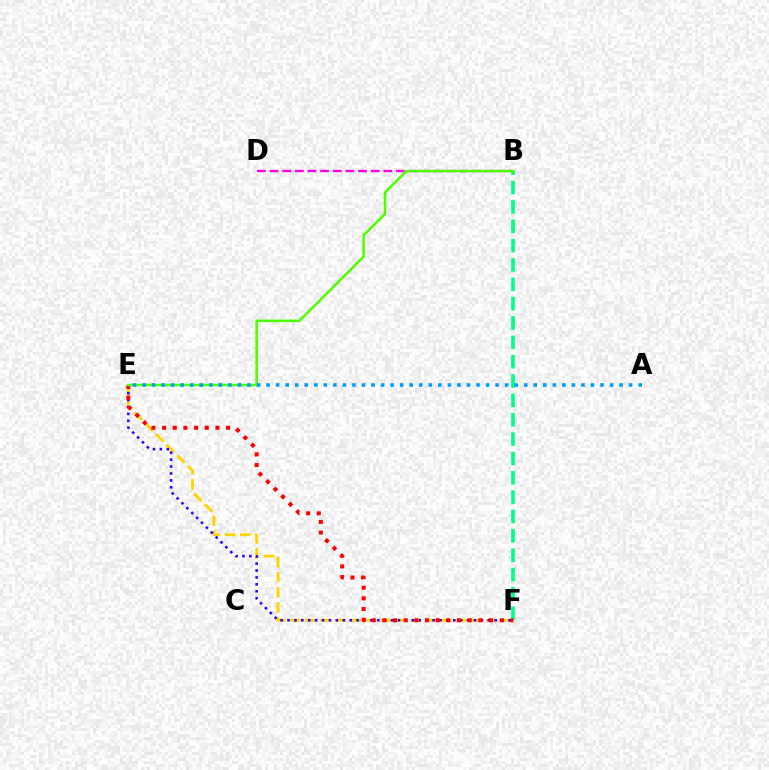{('E', 'F'): [{'color': '#ffd500', 'line_style': 'dashed', 'thickness': 2.05}, {'color': '#3700ff', 'line_style': 'dotted', 'thickness': 1.88}, {'color': '#ff0000', 'line_style': 'dotted', 'thickness': 2.9}], ('B', 'D'): [{'color': '#ff00ed', 'line_style': 'dashed', 'thickness': 1.72}], ('B', 'F'): [{'color': '#00ff86', 'line_style': 'dashed', 'thickness': 2.63}], ('B', 'E'): [{'color': '#4fff00', 'line_style': 'solid', 'thickness': 1.84}], ('A', 'E'): [{'color': '#009eff', 'line_style': 'dotted', 'thickness': 2.59}]}